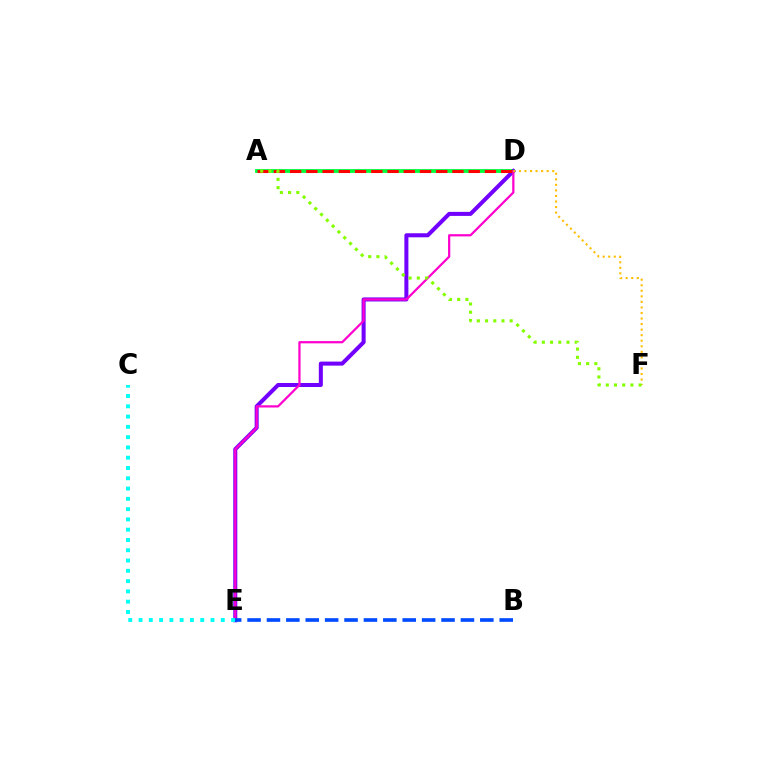{('A', 'D'): [{'color': '#00ff39', 'line_style': 'solid', 'thickness': 2.76}, {'color': '#ff0000', 'line_style': 'dashed', 'thickness': 2.21}], ('D', 'E'): [{'color': '#7200ff', 'line_style': 'solid', 'thickness': 2.9}, {'color': '#ff00cf', 'line_style': 'solid', 'thickness': 1.61}], ('B', 'E'): [{'color': '#004bff', 'line_style': 'dashed', 'thickness': 2.64}], ('D', 'F'): [{'color': '#ffbd00', 'line_style': 'dotted', 'thickness': 1.51}], ('A', 'F'): [{'color': '#84ff00', 'line_style': 'dotted', 'thickness': 2.23}], ('C', 'E'): [{'color': '#00fff6', 'line_style': 'dotted', 'thickness': 2.79}]}